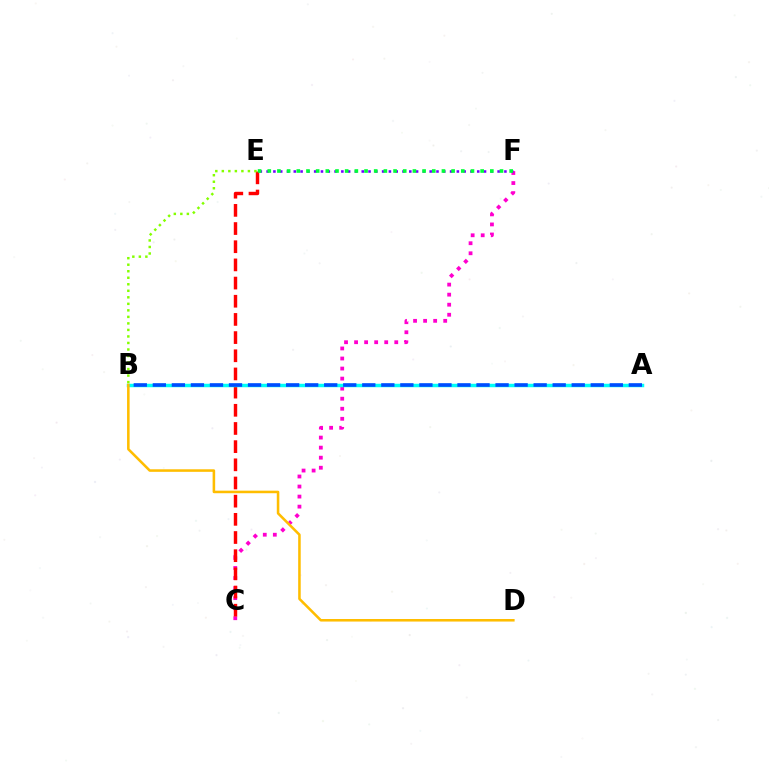{('C', 'F'): [{'color': '#ff00cf', 'line_style': 'dotted', 'thickness': 2.73}], ('C', 'E'): [{'color': '#ff0000', 'line_style': 'dashed', 'thickness': 2.47}], ('A', 'B'): [{'color': '#00fff6', 'line_style': 'solid', 'thickness': 2.5}, {'color': '#004bff', 'line_style': 'dashed', 'thickness': 2.59}], ('B', 'E'): [{'color': '#84ff00', 'line_style': 'dotted', 'thickness': 1.77}], ('E', 'F'): [{'color': '#7200ff', 'line_style': 'dotted', 'thickness': 1.85}, {'color': '#00ff39', 'line_style': 'dotted', 'thickness': 2.63}], ('B', 'D'): [{'color': '#ffbd00', 'line_style': 'solid', 'thickness': 1.84}]}